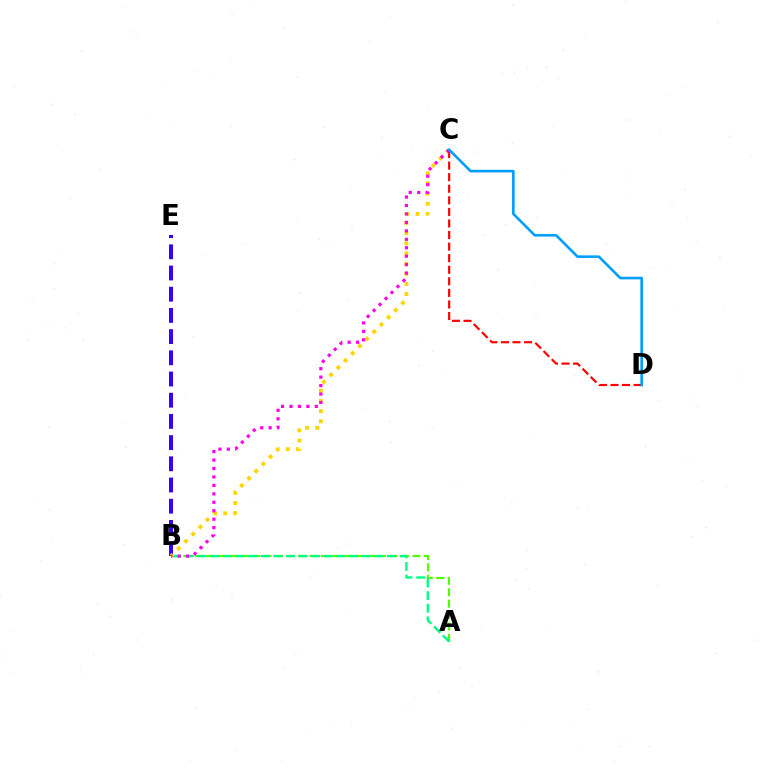{('B', 'E'): [{'color': '#3700ff', 'line_style': 'dashed', 'thickness': 2.88}], ('A', 'B'): [{'color': '#4fff00', 'line_style': 'dashed', 'thickness': 1.56}, {'color': '#00ff86', 'line_style': 'dashed', 'thickness': 1.72}], ('B', 'C'): [{'color': '#ffd500', 'line_style': 'dotted', 'thickness': 2.76}, {'color': '#ff00ed', 'line_style': 'dotted', 'thickness': 2.29}], ('C', 'D'): [{'color': '#ff0000', 'line_style': 'dashed', 'thickness': 1.57}, {'color': '#009eff', 'line_style': 'solid', 'thickness': 1.87}]}